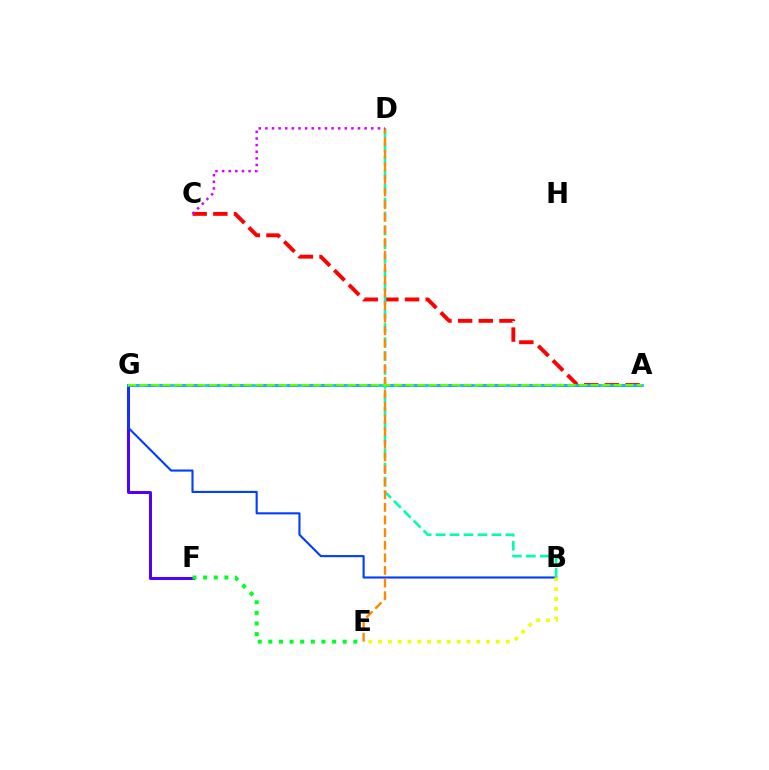{('A', 'G'): [{'color': '#ff00a0', 'line_style': 'dashed', 'thickness': 2.16}, {'color': '#00c7ff', 'line_style': 'solid', 'thickness': 1.94}, {'color': '#66ff00', 'line_style': 'dashed', 'thickness': 1.57}], ('F', 'G'): [{'color': '#4f00ff', 'line_style': 'solid', 'thickness': 2.15}], ('A', 'C'): [{'color': '#ff0000', 'line_style': 'dashed', 'thickness': 2.81}], ('B', 'G'): [{'color': '#003fff', 'line_style': 'solid', 'thickness': 1.52}], ('B', 'D'): [{'color': '#00ffaf', 'line_style': 'dashed', 'thickness': 1.89}], ('E', 'F'): [{'color': '#00ff27', 'line_style': 'dotted', 'thickness': 2.89}], ('B', 'E'): [{'color': '#eeff00', 'line_style': 'dotted', 'thickness': 2.67}], ('D', 'E'): [{'color': '#ff8800', 'line_style': 'dashed', 'thickness': 1.71}], ('C', 'D'): [{'color': '#d600ff', 'line_style': 'dotted', 'thickness': 1.8}]}